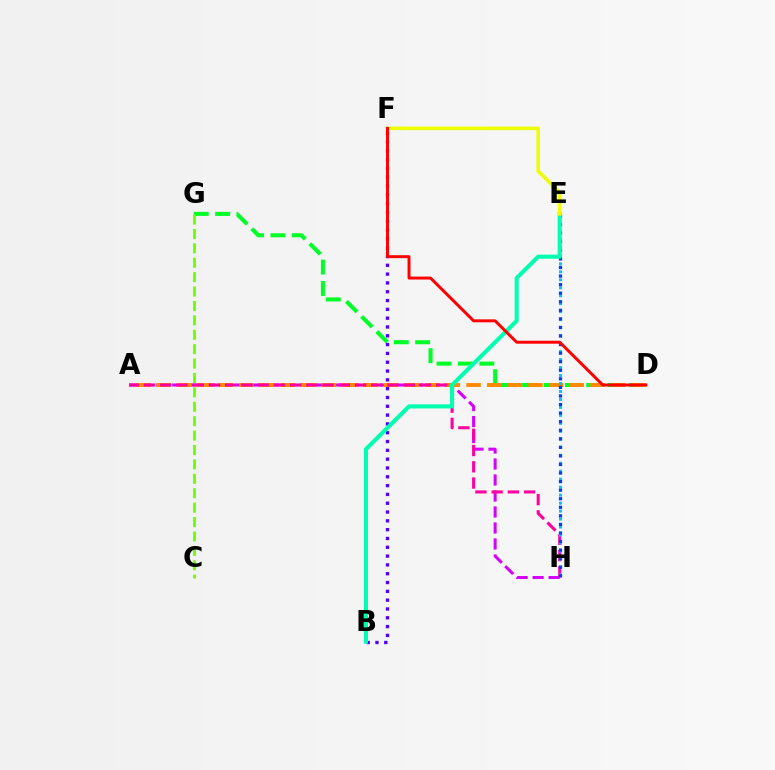{('A', 'H'): [{'color': '#d600ff', 'line_style': 'dashed', 'thickness': 2.17}, {'color': '#ff00a0', 'line_style': 'dashed', 'thickness': 2.21}], ('D', 'G'): [{'color': '#00ff27', 'line_style': 'dashed', 'thickness': 2.91}], ('A', 'D'): [{'color': '#ff8800', 'line_style': 'dashed', 'thickness': 2.81}], ('E', 'H'): [{'color': '#00c7ff', 'line_style': 'dotted', 'thickness': 2.17}, {'color': '#003fff', 'line_style': 'dotted', 'thickness': 2.33}], ('B', 'F'): [{'color': '#4f00ff', 'line_style': 'dotted', 'thickness': 2.39}], ('B', 'E'): [{'color': '#00ffaf', 'line_style': 'solid', 'thickness': 2.93}], ('E', 'F'): [{'color': '#eeff00', 'line_style': 'solid', 'thickness': 2.54}], ('D', 'F'): [{'color': '#ff0000', 'line_style': 'solid', 'thickness': 2.13}], ('C', 'G'): [{'color': '#66ff00', 'line_style': 'dashed', 'thickness': 1.96}]}